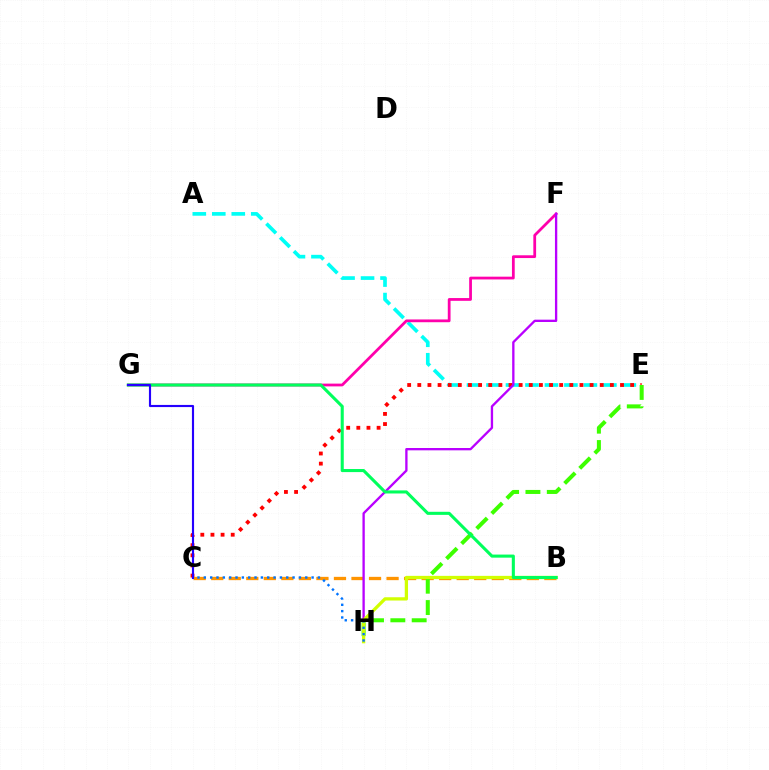{('A', 'E'): [{'color': '#00fff6', 'line_style': 'dashed', 'thickness': 2.65}], ('C', 'E'): [{'color': '#ff0000', 'line_style': 'dotted', 'thickness': 2.75}], ('B', 'C'): [{'color': '#ff9400', 'line_style': 'dashed', 'thickness': 2.38}], ('E', 'H'): [{'color': '#3dff00', 'line_style': 'dashed', 'thickness': 2.9}], ('F', 'G'): [{'color': '#ff00ac', 'line_style': 'solid', 'thickness': 2.0}], ('F', 'H'): [{'color': '#b900ff', 'line_style': 'solid', 'thickness': 1.68}], ('B', 'H'): [{'color': '#d1ff00', 'line_style': 'solid', 'thickness': 2.36}], ('C', 'H'): [{'color': '#0074ff', 'line_style': 'dotted', 'thickness': 1.72}], ('B', 'G'): [{'color': '#00ff5c', 'line_style': 'solid', 'thickness': 2.22}], ('C', 'G'): [{'color': '#2500ff', 'line_style': 'solid', 'thickness': 1.54}]}